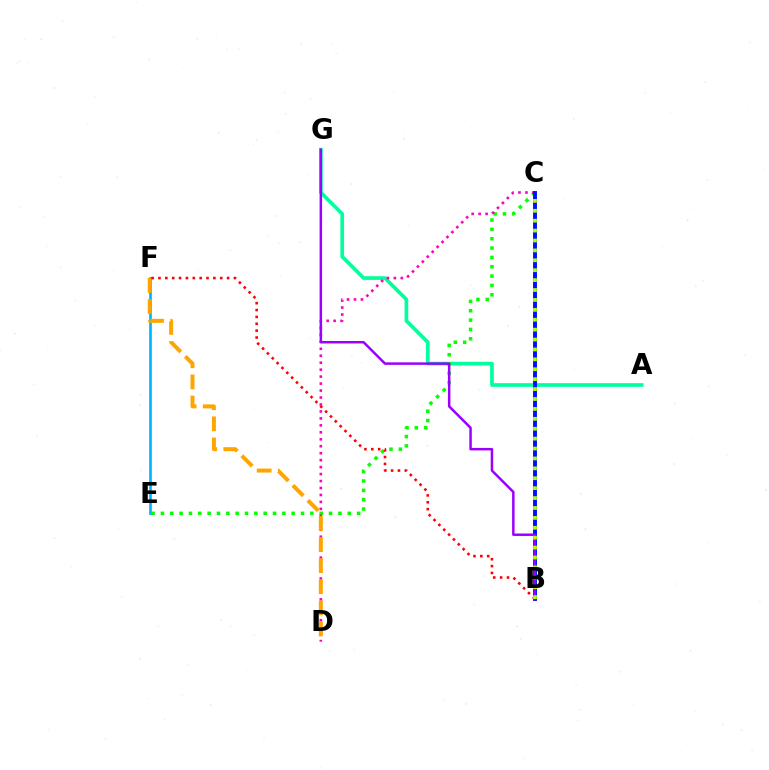{('A', 'G'): [{'color': '#00ff9d', 'line_style': 'solid', 'thickness': 2.64}], ('C', 'E'): [{'color': '#08ff00', 'line_style': 'dotted', 'thickness': 2.54}], ('C', 'D'): [{'color': '#ff00bd', 'line_style': 'dotted', 'thickness': 1.89}], ('B', 'C'): [{'color': '#0010ff', 'line_style': 'solid', 'thickness': 2.81}, {'color': '#b3ff00', 'line_style': 'dotted', 'thickness': 2.69}], ('E', 'F'): [{'color': '#00b5ff', 'line_style': 'solid', 'thickness': 1.93}], ('B', 'G'): [{'color': '#9b00ff', 'line_style': 'solid', 'thickness': 1.79}], ('D', 'F'): [{'color': '#ffa500', 'line_style': 'dashed', 'thickness': 2.87}], ('B', 'F'): [{'color': '#ff0000', 'line_style': 'dotted', 'thickness': 1.86}]}